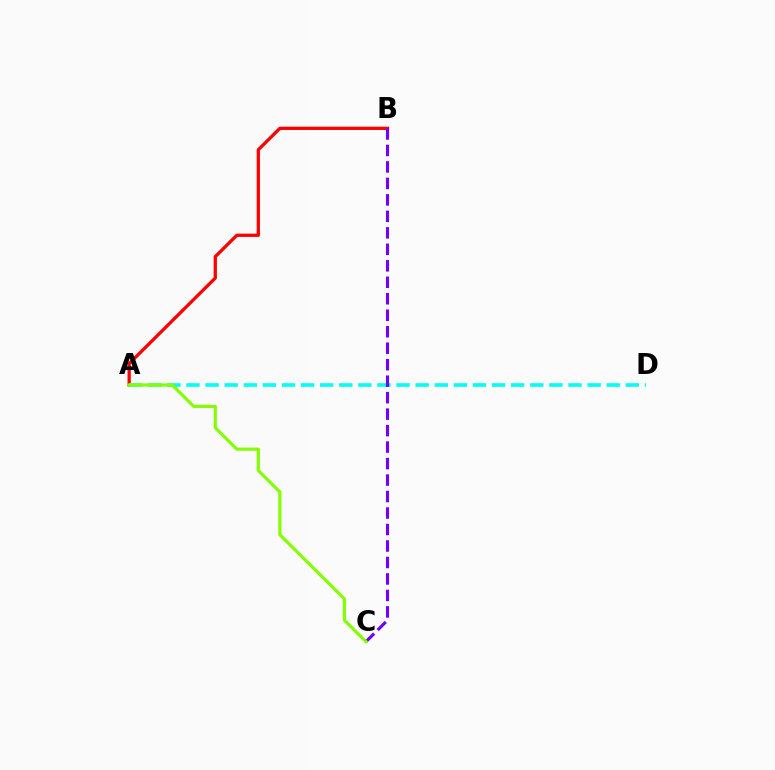{('A', 'B'): [{'color': '#ff0000', 'line_style': 'solid', 'thickness': 2.36}], ('A', 'D'): [{'color': '#00fff6', 'line_style': 'dashed', 'thickness': 2.59}], ('B', 'C'): [{'color': '#7200ff', 'line_style': 'dashed', 'thickness': 2.24}], ('A', 'C'): [{'color': '#84ff00', 'line_style': 'solid', 'thickness': 2.28}]}